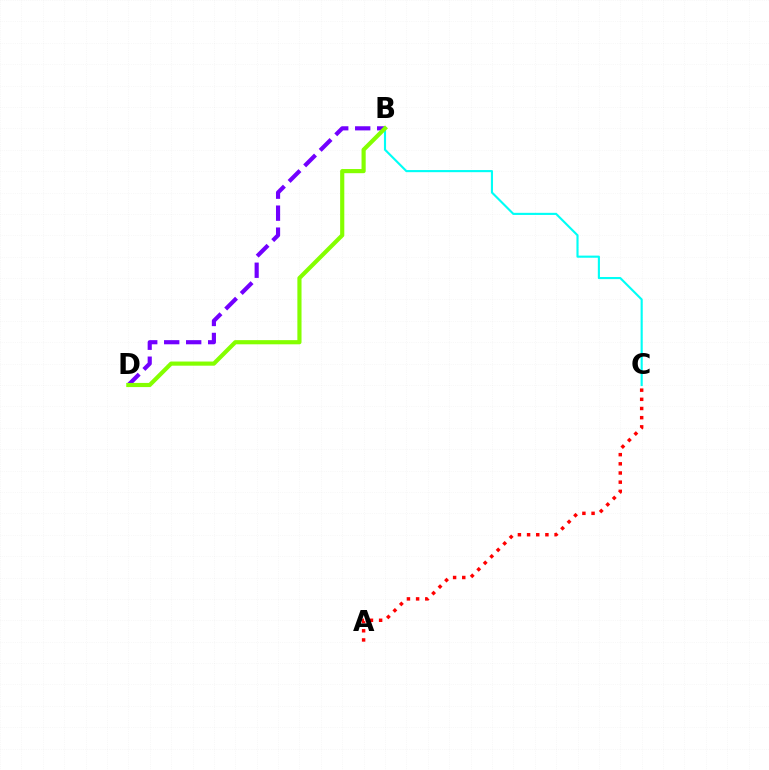{('B', 'C'): [{'color': '#00fff6', 'line_style': 'solid', 'thickness': 1.54}], ('B', 'D'): [{'color': '#7200ff', 'line_style': 'dashed', 'thickness': 2.99}, {'color': '#84ff00', 'line_style': 'solid', 'thickness': 2.99}], ('A', 'C'): [{'color': '#ff0000', 'line_style': 'dotted', 'thickness': 2.49}]}